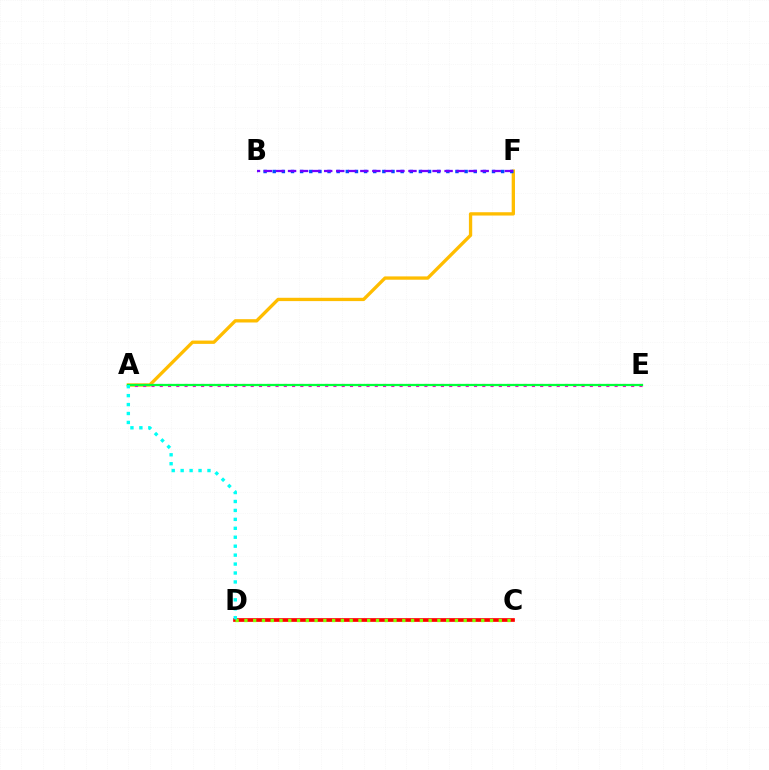{('A', 'F'): [{'color': '#ffbd00', 'line_style': 'solid', 'thickness': 2.39}], ('B', 'F'): [{'color': '#004bff', 'line_style': 'dotted', 'thickness': 2.48}, {'color': '#7200ff', 'line_style': 'dashed', 'thickness': 1.64}], ('A', 'E'): [{'color': '#ff00cf', 'line_style': 'dotted', 'thickness': 2.25}, {'color': '#00ff39', 'line_style': 'solid', 'thickness': 1.62}], ('C', 'D'): [{'color': '#ff0000', 'line_style': 'solid', 'thickness': 2.66}, {'color': '#84ff00', 'line_style': 'dotted', 'thickness': 2.38}], ('A', 'D'): [{'color': '#00fff6', 'line_style': 'dotted', 'thickness': 2.43}]}